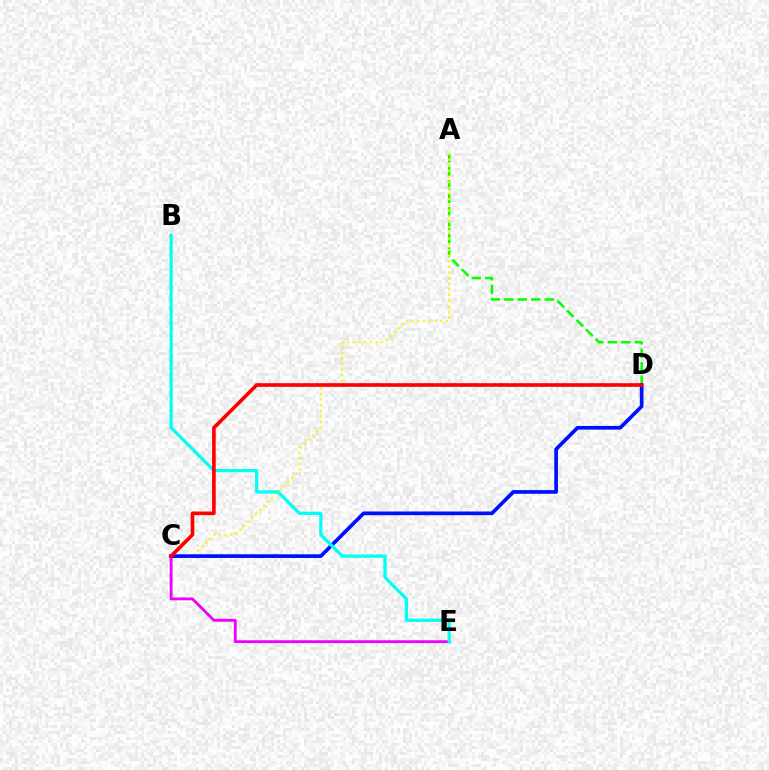{('A', 'D'): [{'color': '#08ff00', 'line_style': 'dashed', 'thickness': 1.83}], ('A', 'C'): [{'color': '#fcf500', 'line_style': 'dotted', 'thickness': 1.53}], ('C', 'E'): [{'color': '#ee00ff', 'line_style': 'solid', 'thickness': 2.03}], ('C', 'D'): [{'color': '#0010ff', 'line_style': 'solid', 'thickness': 2.66}, {'color': '#ff0000', 'line_style': 'solid', 'thickness': 2.61}], ('B', 'E'): [{'color': '#00fff6', 'line_style': 'solid', 'thickness': 2.34}]}